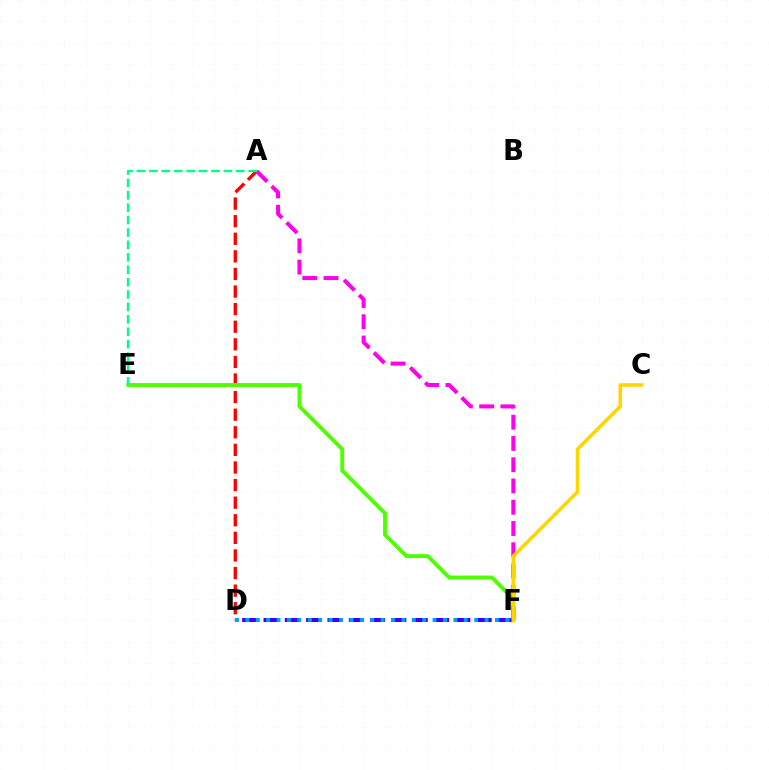{('A', 'D'): [{'color': '#ff0000', 'line_style': 'dashed', 'thickness': 2.39}], ('E', 'F'): [{'color': '#4fff00', 'line_style': 'solid', 'thickness': 2.79}], ('D', 'F'): [{'color': '#3700ff', 'line_style': 'dashed', 'thickness': 2.9}, {'color': '#009eff', 'line_style': 'dotted', 'thickness': 2.83}], ('A', 'F'): [{'color': '#ff00ed', 'line_style': 'dashed', 'thickness': 2.89}], ('A', 'E'): [{'color': '#00ff86', 'line_style': 'dashed', 'thickness': 1.69}], ('C', 'F'): [{'color': '#ffd500', 'line_style': 'solid', 'thickness': 2.55}]}